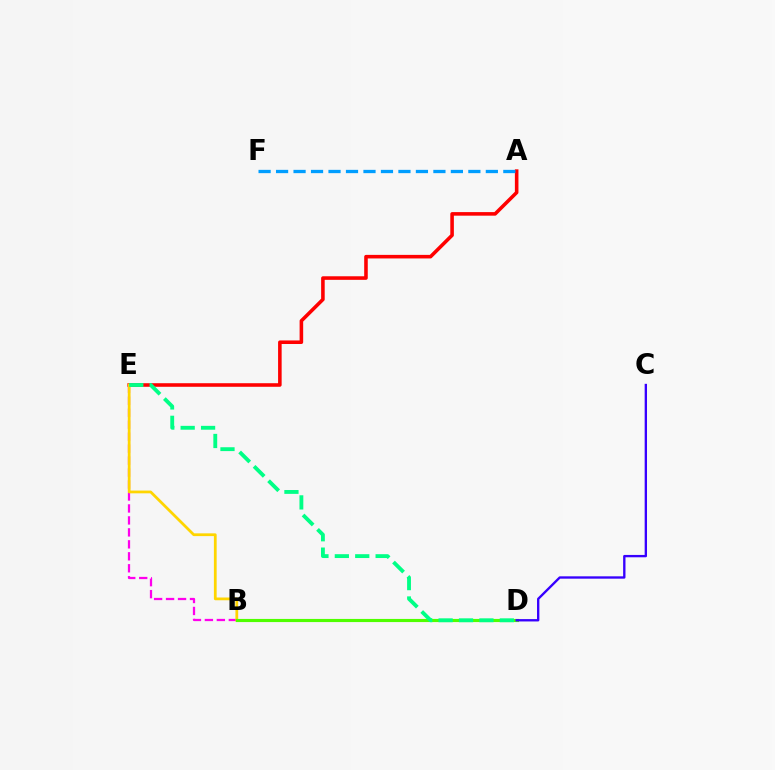{('A', 'E'): [{'color': '#ff0000', 'line_style': 'solid', 'thickness': 2.57}], ('B', 'E'): [{'color': '#ff00ed', 'line_style': 'dashed', 'thickness': 1.63}, {'color': '#ffd500', 'line_style': 'solid', 'thickness': 1.99}], ('A', 'F'): [{'color': '#009eff', 'line_style': 'dashed', 'thickness': 2.37}], ('B', 'D'): [{'color': '#4fff00', 'line_style': 'solid', 'thickness': 2.26}], ('C', 'D'): [{'color': '#3700ff', 'line_style': 'solid', 'thickness': 1.69}], ('D', 'E'): [{'color': '#00ff86', 'line_style': 'dashed', 'thickness': 2.77}]}